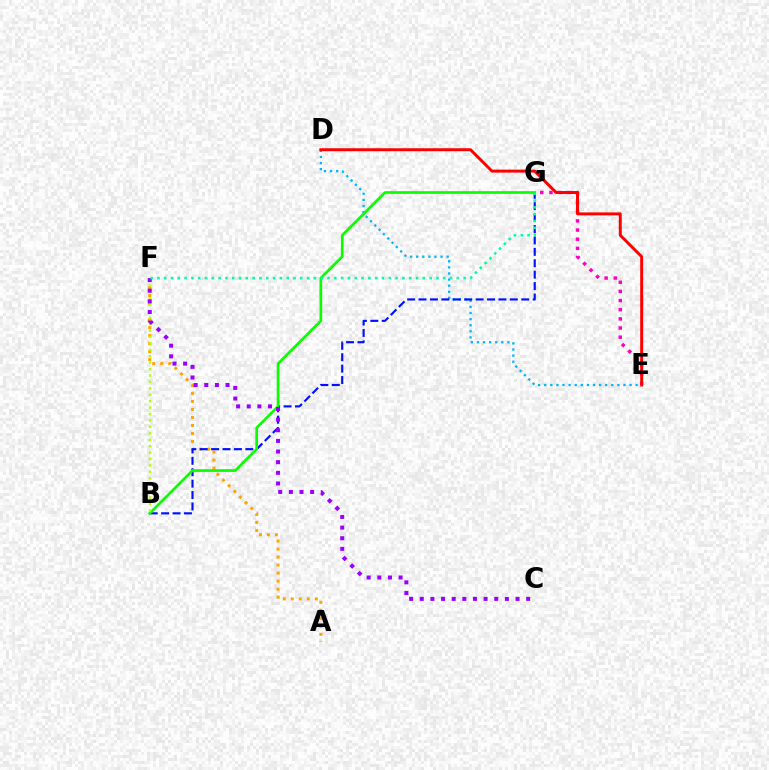{('E', 'G'): [{'color': '#ff00bd', 'line_style': 'dotted', 'thickness': 2.49}], ('D', 'E'): [{'color': '#00b5ff', 'line_style': 'dotted', 'thickness': 1.66}, {'color': '#ff0000', 'line_style': 'solid', 'thickness': 2.13}], ('A', 'F'): [{'color': '#ffa500', 'line_style': 'dotted', 'thickness': 2.17}], ('B', 'G'): [{'color': '#0010ff', 'line_style': 'dashed', 'thickness': 1.55}, {'color': '#08ff00', 'line_style': 'solid', 'thickness': 1.93}], ('B', 'F'): [{'color': '#b3ff00', 'line_style': 'dotted', 'thickness': 1.74}], ('C', 'F'): [{'color': '#9b00ff', 'line_style': 'dotted', 'thickness': 2.89}], ('F', 'G'): [{'color': '#00ff9d', 'line_style': 'dotted', 'thickness': 1.85}]}